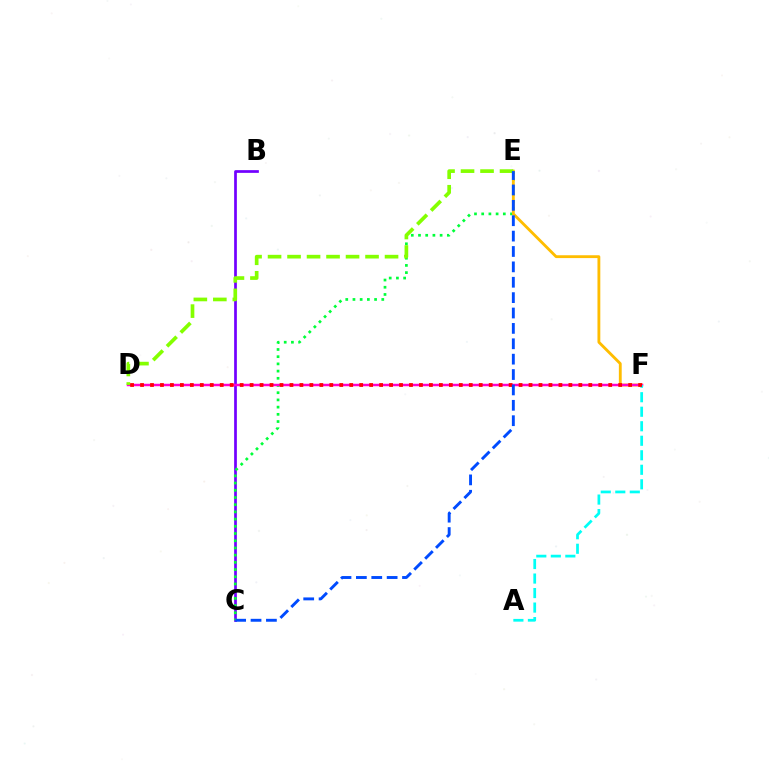{('B', 'C'): [{'color': '#7200ff', 'line_style': 'solid', 'thickness': 1.96}], ('C', 'E'): [{'color': '#00ff39', 'line_style': 'dotted', 'thickness': 1.96}, {'color': '#004bff', 'line_style': 'dashed', 'thickness': 2.09}], ('E', 'F'): [{'color': '#ffbd00', 'line_style': 'solid', 'thickness': 2.05}], ('D', 'F'): [{'color': '#ff00cf', 'line_style': 'solid', 'thickness': 1.78}, {'color': '#ff0000', 'line_style': 'dotted', 'thickness': 2.71}], ('A', 'F'): [{'color': '#00fff6', 'line_style': 'dashed', 'thickness': 1.97}], ('D', 'E'): [{'color': '#84ff00', 'line_style': 'dashed', 'thickness': 2.65}]}